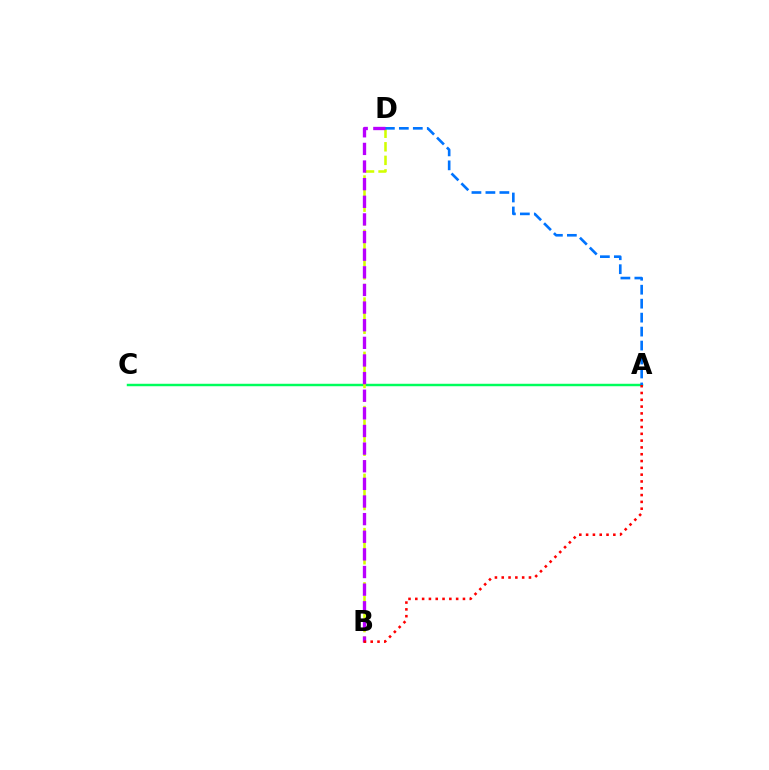{('A', 'C'): [{'color': '#00ff5c', 'line_style': 'solid', 'thickness': 1.77}], ('B', 'D'): [{'color': '#d1ff00', 'line_style': 'dashed', 'thickness': 1.84}, {'color': '#b900ff', 'line_style': 'dashed', 'thickness': 2.39}], ('A', 'D'): [{'color': '#0074ff', 'line_style': 'dashed', 'thickness': 1.9}], ('A', 'B'): [{'color': '#ff0000', 'line_style': 'dotted', 'thickness': 1.85}]}